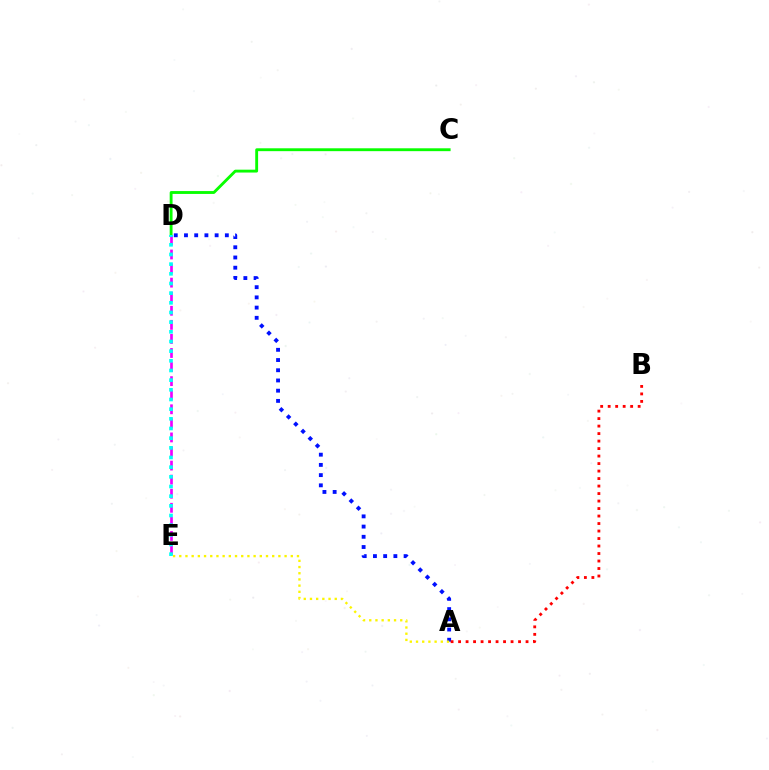{('A', 'D'): [{'color': '#0010ff', 'line_style': 'dotted', 'thickness': 2.78}], ('C', 'D'): [{'color': '#08ff00', 'line_style': 'solid', 'thickness': 2.06}], ('D', 'E'): [{'color': '#ee00ff', 'line_style': 'dashed', 'thickness': 1.91}, {'color': '#00fff6', 'line_style': 'dotted', 'thickness': 2.63}], ('A', 'E'): [{'color': '#fcf500', 'line_style': 'dotted', 'thickness': 1.68}], ('A', 'B'): [{'color': '#ff0000', 'line_style': 'dotted', 'thickness': 2.04}]}